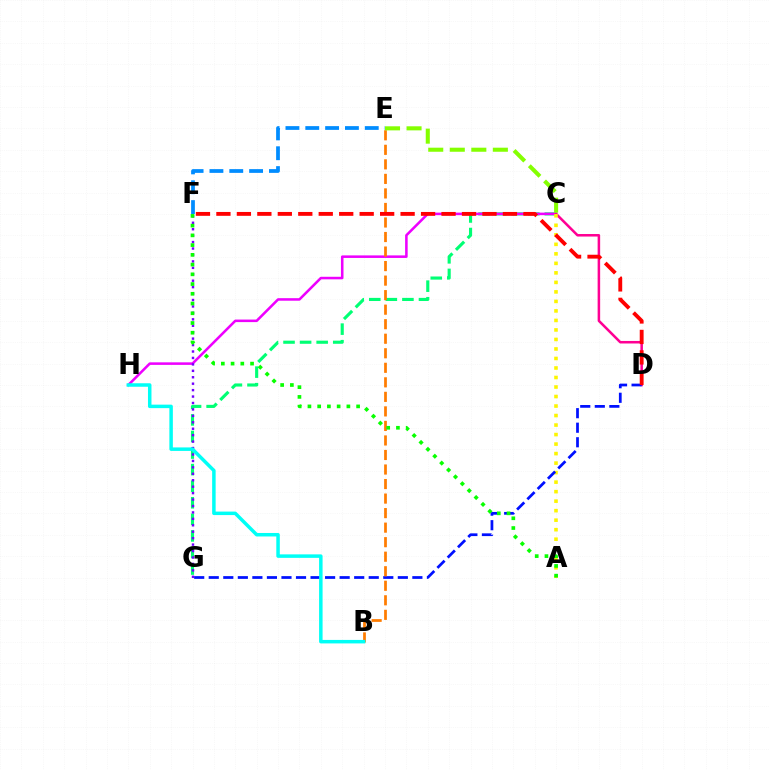{('C', 'G'): [{'color': '#00ff74', 'line_style': 'dashed', 'thickness': 2.25}], ('C', 'H'): [{'color': '#ee00ff', 'line_style': 'solid', 'thickness': 1.83}], ('F', 'G'): [{'color': '#7200ff', 'line_style': 'dotted', 'thickness': 1.75}], ('C', 'D'): [{'color': '#ff0094', 'line_style': 'solid', 'thickness': 1.82}], ('A', 'C'): [{'color': '#fcf500', 'line_style': 'dotted', 'thickness': 2.58}], ('D', 'G'): [{'color': '#0010ff', 'line_style': 'dashed', 'thickness': 1.98}], ('B', 'E'): [{'color': '#ff7c00', 'line_style': 'dashed', 'thickness': 1.97}], ('D', 'F'): [{'color': '#ff0000', 'line_style': 'dashed', 'thickness': 2.78}], ('E', 'F'): [{'color': '#008cff', 'line_style': 'dashed', 'thickness': 2.69}], ('A', 'F'): [{'color': '#08ff00', 'line_style': 'dotted', 'thickness': 2.65}], ('B', 'H'): [{'color': '#00fff6', 'line_style': 'solid', 'thickness': 2.51}], ('C', 'E'): [{'color': '#84ff00', 'line_style': 'dashed', 'thickness': 2.93}]}